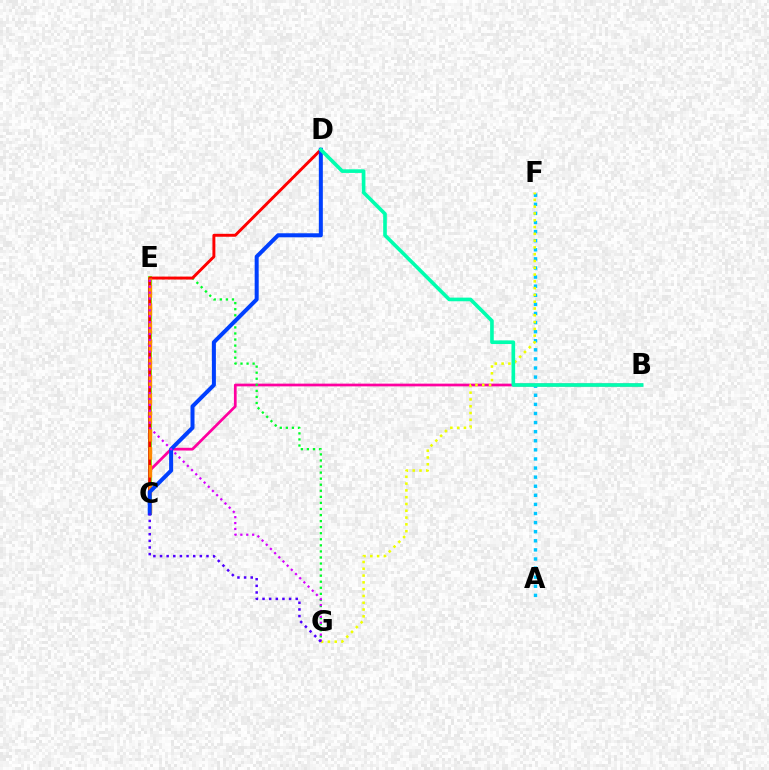{('B', 'C'): [{'color': '#ff00a0', 'line_style': 'solid', 'thickness': 1.96}], ('E', 'G'): [{'color': '#00ff27', 'line_style': 'dotted', 'thickness': 1.65}, {'color': '#d600ff', 'line_style': 'dotted', 'thickness': 1.61}], ('C', 'E'): [{'color': '#66ff00', 'line_style': 'solid', 'thickness': 2.73}, {'color': '#ff8800', 'line_style': 'dashed', 'thickness': 2.44}], ('C', 'D'): [{'color': '#ff0000', 'line_style': 'solid', 'thickness': 2.12}, {'color': '#003fff', 'line_style': 'solid', 'thickness': 2.88}], ('A', 'F'): [{'color': '#00c7ff', 'line_style': 'dotted', 'thickness': 2.47}], ('F', 'G'): [{'color': '#eeff00', 'line_style': 'dotted', 'thickness': 1.84}], ('B', 'D'): [{'color': '#00ffaf', 'line_style': 'solid', 'thickness': 2.62}], ('C', 'G'): [{'color': '#4f00ff', 'line_style': 'dotted', 'thickness': 1.8}]}